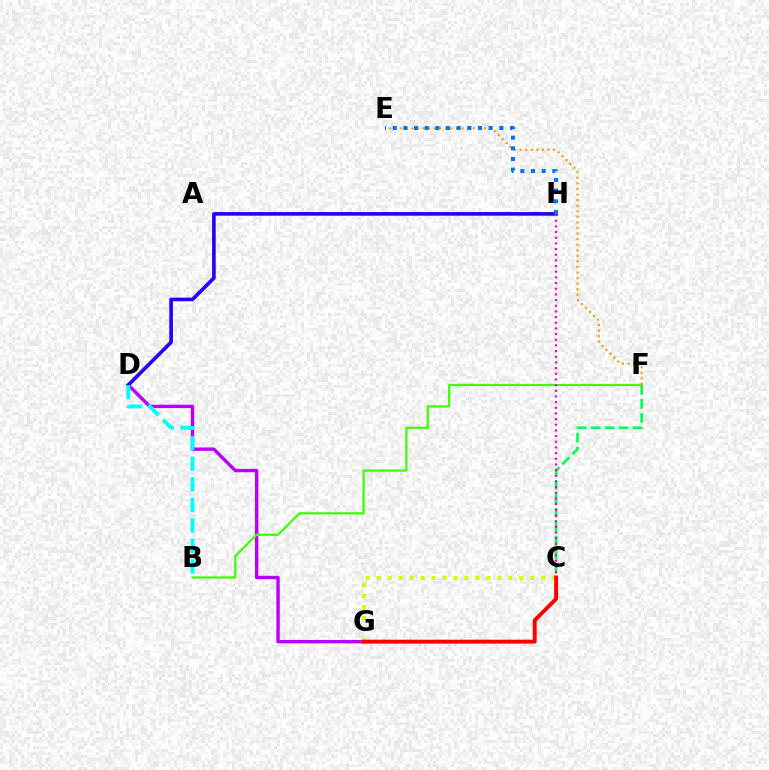{('D', 'G'): [{'color': '#b900ff', 'line_style': 'solid', 'thickness': 2.44}], ('D', 'H'): [{'color': '#2500ff', 'line_style': 'solid', 'thickness': 2.61}], ('B', 'F'): [{'color': '#3dff00', 'line_style': 'solid', 'thickness': 1.6}], ('E', 'F'): [{'color': '#ff9400', 'line_style': 'dotted', 'thickness': 1.51}], ('C', 'G'): [{'color': '#d1ff00', 'line_style': 'dotted', 'thickness': 2.98}, {'color': '#ff0000', 'line_style': 'solid', 'thickness': 2.82}], ('B', 'D'): [{'color': '#00fff6', 'line_style': 'dashed', 'thickness': 2.79}], ('C', 'F'): [{'color': '#00ff5c', 'line_style': 'dashed', 'thickness': 1.9}], ('C', 'H'): [{'color': '#ff00ac', 'line_style': 'dotted', 'thickness': 1.54}], ('E', 'H'): [{'color': '#0074ff', 'line_style': 'dotted', 'thickness': 2.9}]}